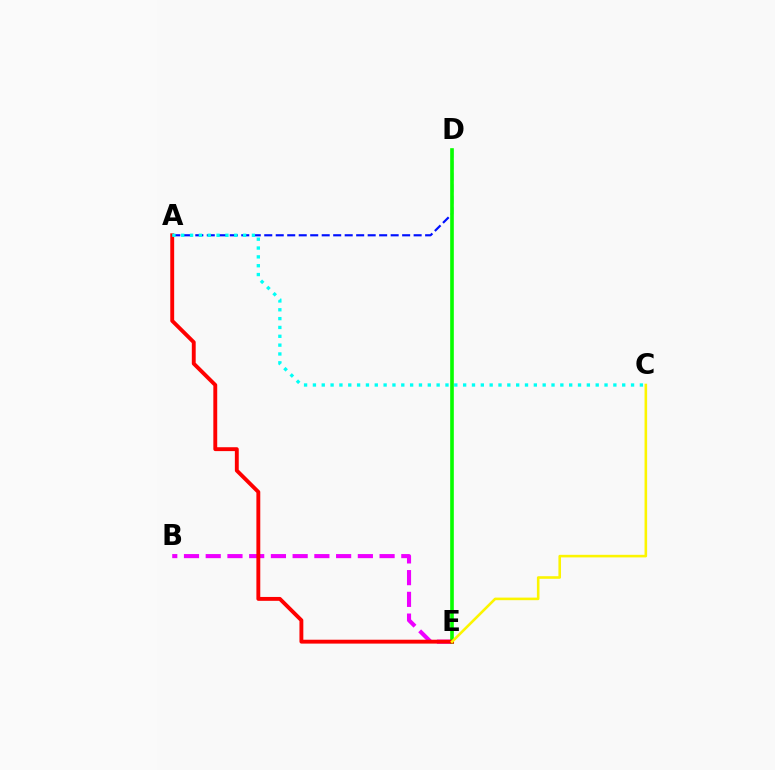{('B', 'E'): [{'color': '#ee00ff', 'line_style': 'dashed', 'thickness': 2.95}], ('A', 'D'): [{'color': '#0010ff', 'line_style': 'dashed', 'thickness': 1.56}], ('D', 'E'): [{'color': '#08ff00', 'line_style': 'solid', 'thickness': 2.62}], ('A', 'E'): [{'color': '#ff0000', 'line_style': 'solid', 'thickness': 2.79}], ('C', 'E'): [{'color': '#fcf500', 'line_style': 'solid', 'thickness': 1.86}], ('A', 'C'): [{'color': '#00fff6', 'line_style': 'dotted', 'thickness': 2.4}]}